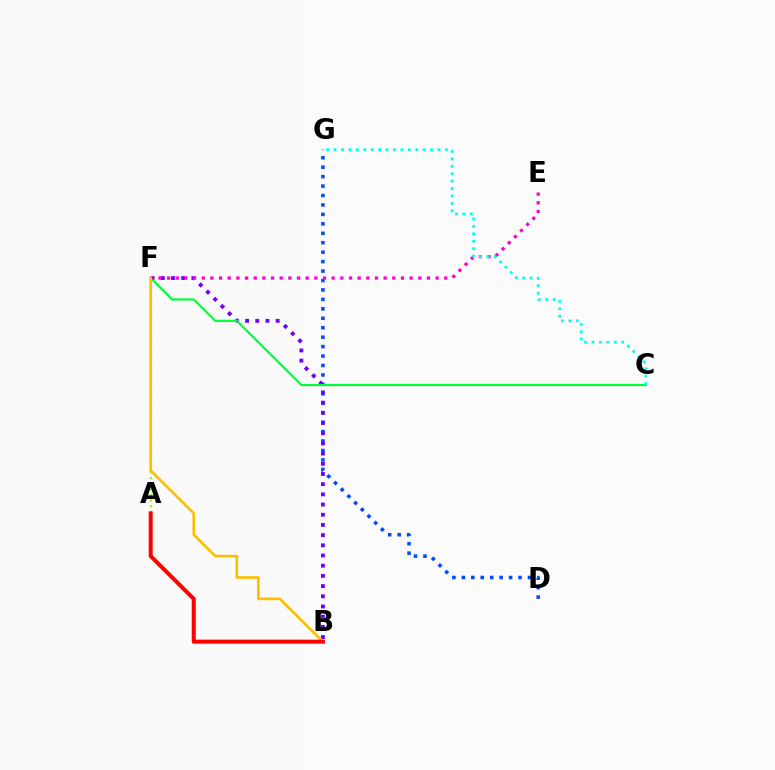{('D', 'G'): [{'color': '#004bff', 'line_style': 'dotted', 'thickness': 2.57}], ('B', 'F'): [{'color': '#7200ff', 'line_style': 'dotted', 'thickness': 2.77}, {'color': '#ffbd00', 'line_style': 'solid', 'thickness': 1.9}], ('A', 'F'): [{'color': '#84ff00', 'line_style': 'dotted', 'thickness': 1.54}], ('C', 'F'): [{'color': '#00ff39', 'line_style': 'solid', 'thickness': 1.59}], ('E', 'F'): [{'color': '#ff00cf', 'line_style': 'dotted', 'thickness': 2.35}], ('C', 'G'): [{'color': '#00fff6', 'line_style': 'dotted', 'thickness': 2.02}], ('A', 'B'): [{'color': '#ff0000', 'line_style': 'solid', 'thickness': 2.88}]}